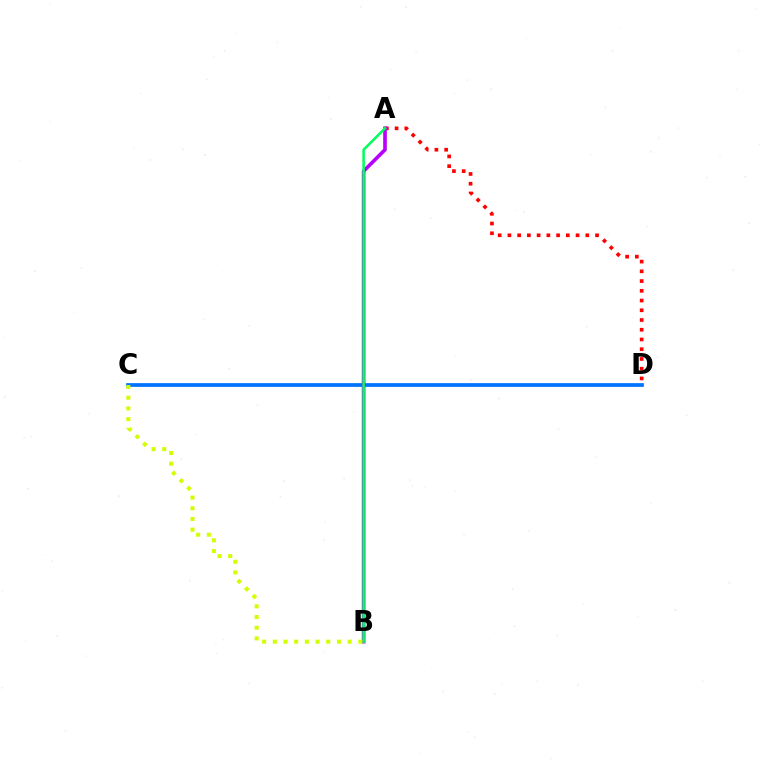{('A', 'D'): [{'color': '#ff0000', 'line_style': 'dotted', 'thickness': 2.65}], ('C', 'D'): [{'color': '#0074ff', 'line_style': 'solid', 'thickness': 2.69}], ('A', 'B'): [{'color': '#b900ff', 'line_style': 'solid', 'thickness': 2.62}, {'color': '#00ff5c', 'line_style': 'solid', 'thickness': 1.82}], ('B', 'C'): [{'color': '#d1ff00', 'line_style': 'dotted', 'thickness': 2.9}]}